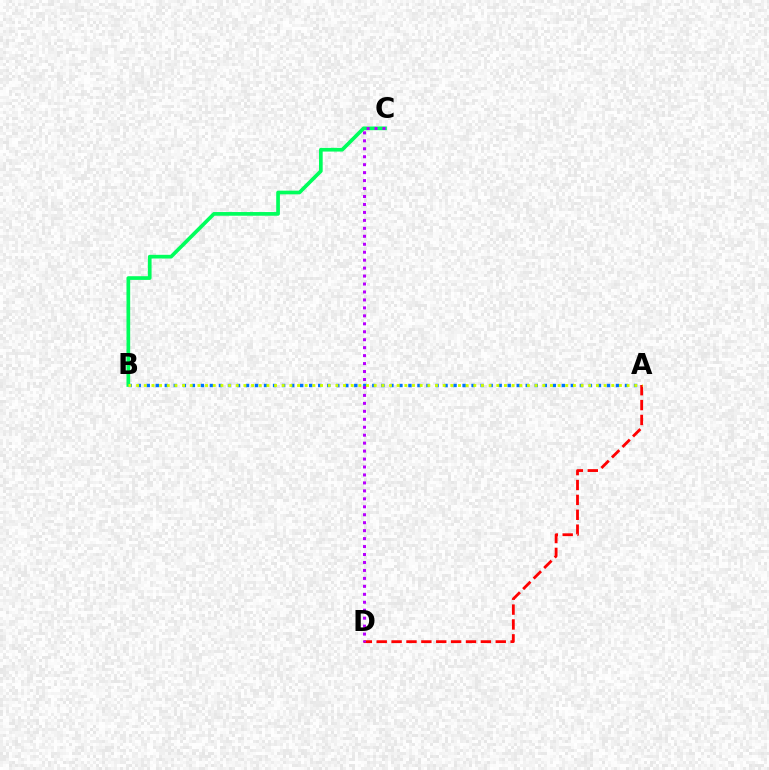{('A', 'D'): [{'color': '#ff0000', 'line_style': 'dashed', 'thickness': 2.02}], ('A', 'B'): [{'color': '#0074ff', 'line_style': 'dotted', 'thickness': 2.45}, {'color': '#d1ff00', 'line_style': 'dotted', 'thickness': 2.08}], ('B', 'C'): [{'color': '#00ff5c', 'line_style': 'solid', 'thickness': 2.66}], ('C', 'D'): [{'color': '#b900ff', 'line_style': 'dotted', 'thickness': 2.16}]}